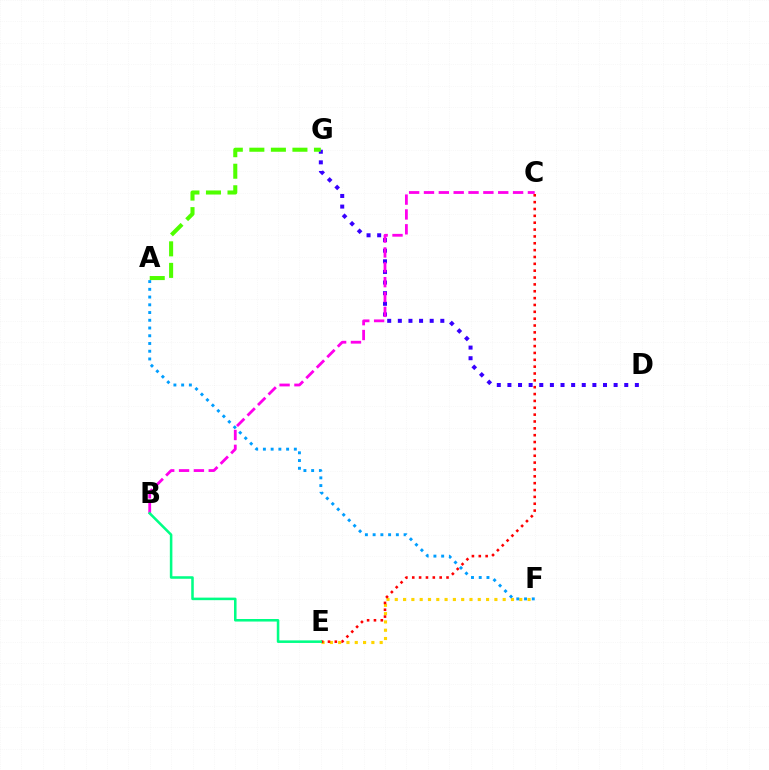{('E', 'F'): [{'color': '#ffd500', 'line_style': 'dotted', 'thickness': 2.26}], ('C', 'E'): [{'color': '#ff0000', 'line_style': 'dotted', 'thickness': 1.86}], ('D', 'G'): [{'color': '#3700ff', 'line_style': 'dotted', 'thickness': 2.89}], ('B', 'C'): [{'color': '#ff00ed', 'line_style': 'dashed', 'thickness': 2.02}], ('A', 'G'): [{'color': '#4fff00', 'line_style': 'dashed', 'thickness': 2.93}], ('B', 'E'): [{'color': '#00ff86', 'line_style': 'solid', 'thickness': 1.83}], ('A', 'F'): [{'color': '#009eff', 'line_style': 'dotted', 'thickness': 2.1}]}